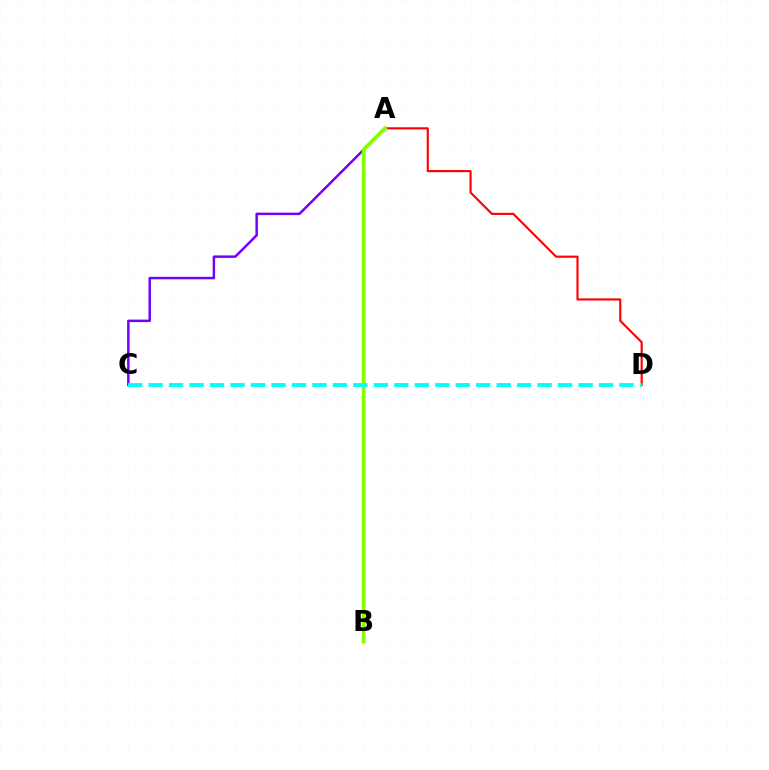{('A', 'C'): [{'color': '#7200ff', 'line_style': 'solid', 'thickness': 1.79}], ('A', 'D'): [{'color': '#ff0000', 'line_style': 'solid', 'thickness': 1.54}], ('A', 'B'): [{'color': '#84ff00', 'line_style': 'solid', 'thickness': 2.69}], ('C', 'D'): [{'color': '#00fff6', 'line_style': 'dashed', 'thickness': 2.78}]}